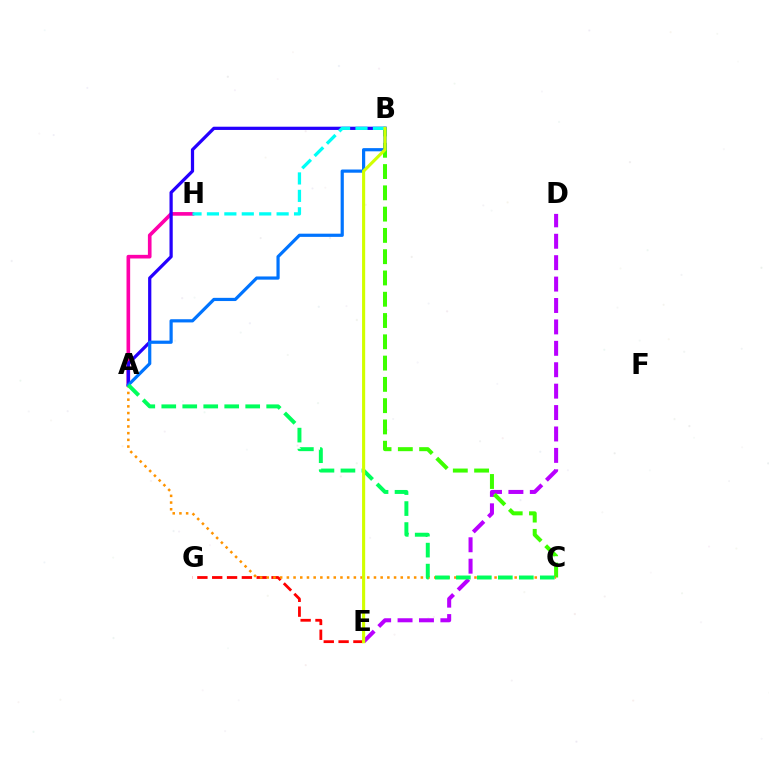{('A', 'H'): [{'color': '#ff00ac', 'line_style': 'solid', 'thickness': 2.62}], ('E', 'G'): [{'color': '#ff0000', 'line_style': 'dashed', 'thickness': 2.02}], ('A', 'B'): [{'color': '#2500ff', 'line_style': 'solid', 'thickness': 2.33}, {'color': '#0074ff', 'line_style': 'solid', 'thickness': 2.3}], ('D', 'E'): [{'color': '#b900ff', 'line_style': 'dashed', 'thickness': 2.91}], ('B', 'C'): [{'color': '#3dff00', 'line_style': 'dashed', 'thickness': 2.89}], ('A', 'C'): [{'color': '#ff9400', 'line_style': 'dotted', 'thickness': 1.82}, {'color': '#00ff5c', 'line_style': 'dashed', 'thickness': 2.85}], ('B', 'H'): [{'color': '#00fff6', 'line_style': 'dashed', 'thickness': 2.37}], ('B', 'E'): [{'color': '#d1ff00', 'line_style': 'solid', 'thickness': 2.24}]}